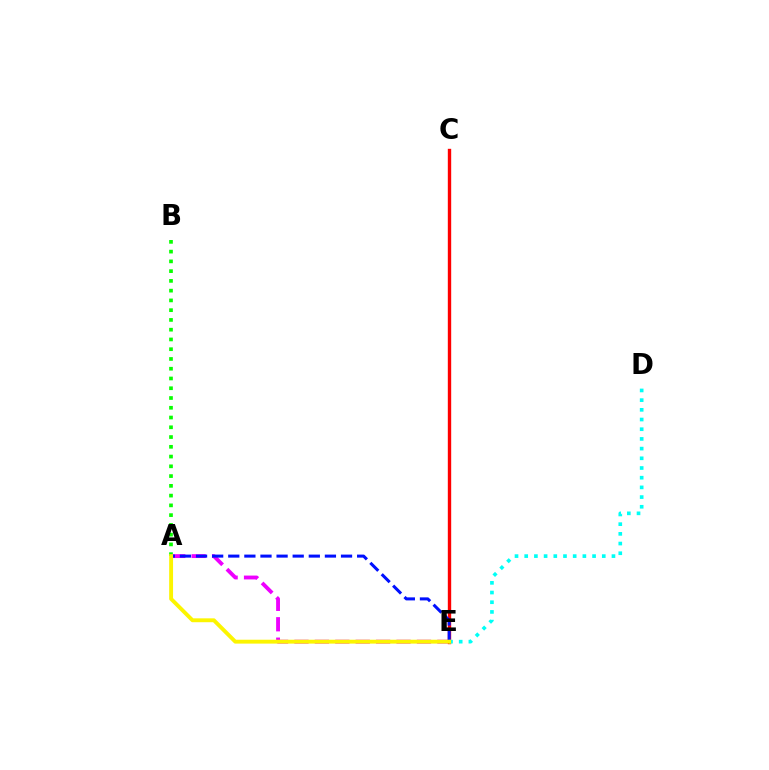{('A', 'B'): [{'color': '#08ff00', 'line_style': 'dotted', 'thickness': 2.65}], ('A', 'E'): [{'color': '#ee00ff', 'line_style': 'dashed', 'thickness': 2.77}, {'color': '#0010ff', 'line_style': 'dashed', 'thickness': 2.19}, {'color': '#fcf500', 'line_style': 'solid', 'thickness': 2.79}], ('C', 'E'): [{'color': '#ff0000', 'line_style': 'solid', 'thickness': 2.43}], ('D', 'E'): [{'color': '#00fff6', 'line_style': 'dotted', 'thickness': 2.63}]}